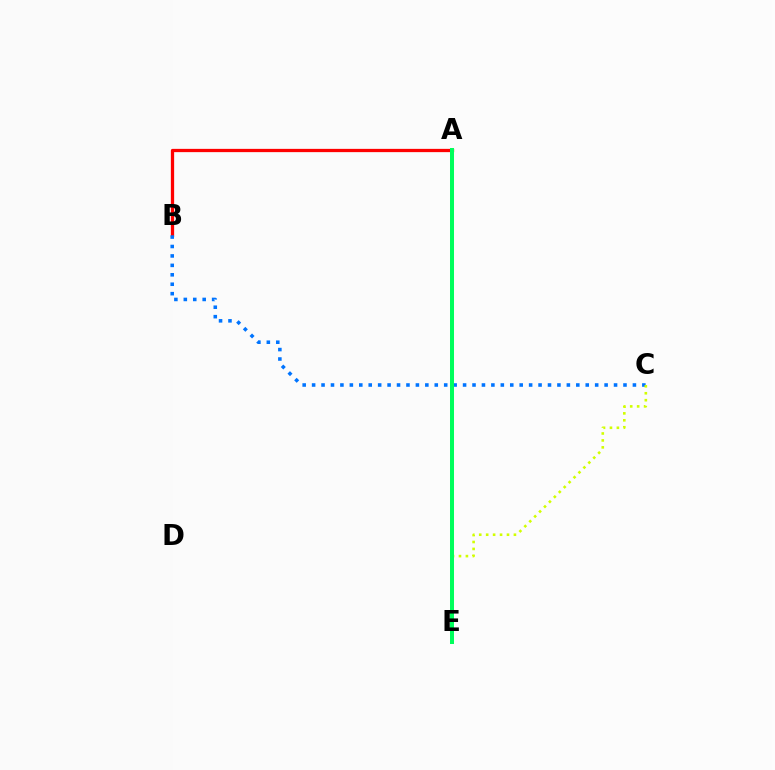{('A', 'B'): [{'color': '#ff0000', 'line_style': 'solid', 'thickness': 2.35}], ('B', 'C'): [{'color': '#0074ff', 'line_style': 'dotted', 'thickness': 2.56}], ('C', 'E'): [{'color': '#d1ff00', 'line_style': 'dotted', 'thickness': 1.89}], ('A', 'E'): [{'color': '#b900ff', 'line_style': 'dotted', 'thickness': 1.75}, {'color': '#00ff5c', 'line_style': 'solid', 'thickness': 2.88}]}